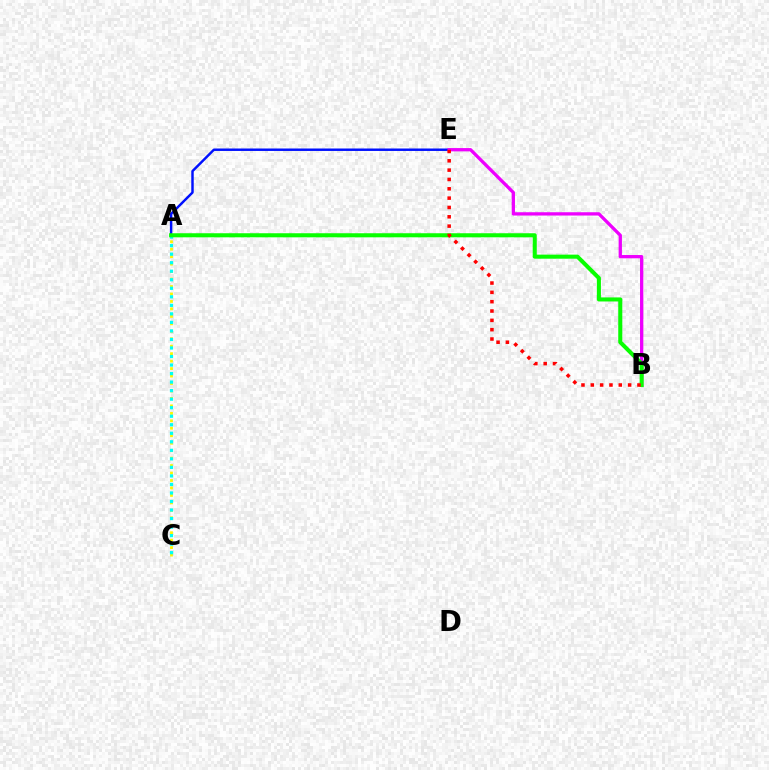{('A', 'C'): [{'color': '#fcf500', 'line_style': 'dotted', 'thickness': 2.03}, {'color': '#00fff6', 'line_style': 'dotted', 'thickness': 2.32}], ('A', 'E'): [{'color': '#0010ff', 'line_style': 'solid', 'thickness': 1.77}], ('B', 'E'): [{'color': '#ee00ff', 'line_style': 'solid', 'thickness': 2.37}, {'color': '#ff0000', 'line_style': 'dotted', 'thickness': 2.53}], ('A', 'B'): [{'color': '#08ff00', 'line_style': 'solid', 'thickness': 2.92}]}